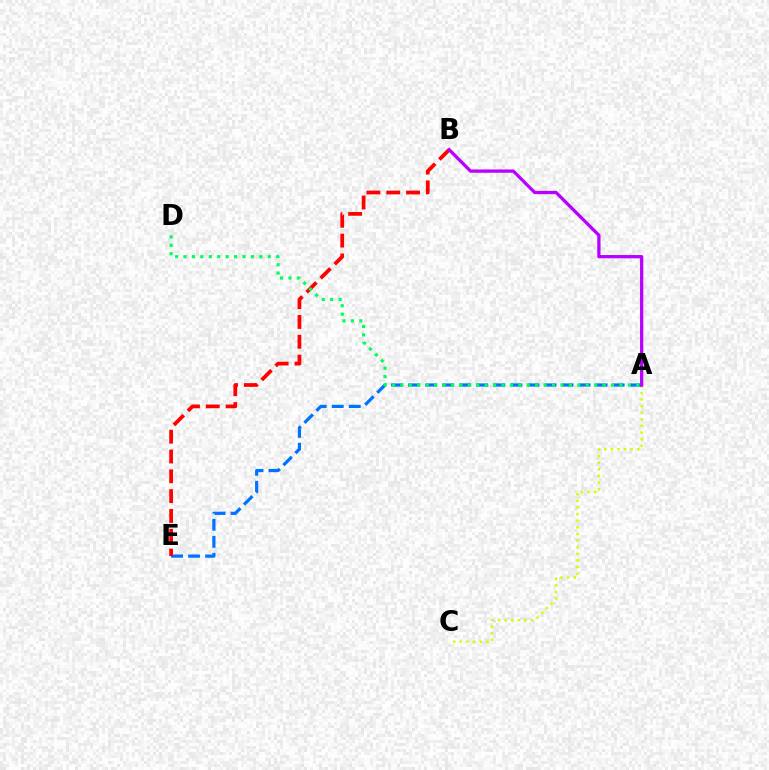{('A', 'C'): [{'color': '#d1ff00', 'line_style': 'dotted', 'thickness': 1.8}], ('A', 'E'): [{'color': '#0074ff', 'line_style': 'dashed', 'thickness': 2.32}], ('B', 'E'): [{'color': '#ff0000', 'line_style': 'dashed', 'thickness': 2.69}], ('A', 'D'): [{'color': '#00ff5c', 'line_style': 'dotted', 'thickness': 2.29}], ('A', 'B'): [{'color': '#b900ff', 'line_style': 'solid', 'thickness': 2.36}]}